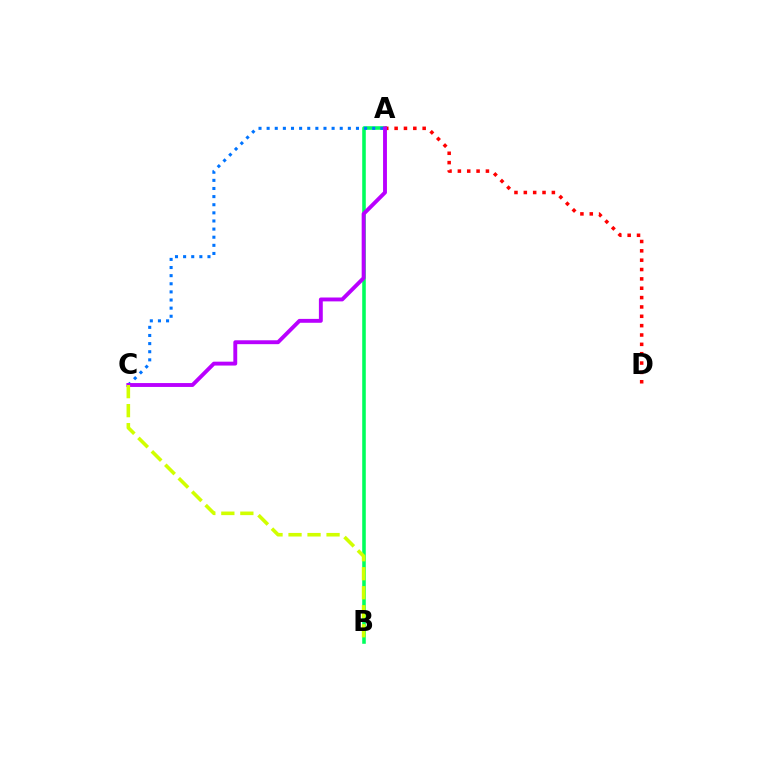{('A', 'B'): [{'color': '#00ff5c', 'line_style': 'solid', 'thickness': 2.57}], ('A', 'D'): [{'color': '#ff0000', 'line_style': 'dotted', 'thickness': 2.54}], ('A', 'C'): [{'color': '#0074ff', 'line_style': 'dotted', 'thickness': 2.21}, {'color': '#b900ff', 'line_style': 'solid', 'thickness': 2.8}], ('B', 'C'): [{'color': '#d1ff00', 'line_style': 'dashed', 'thickness': 2.58}]}